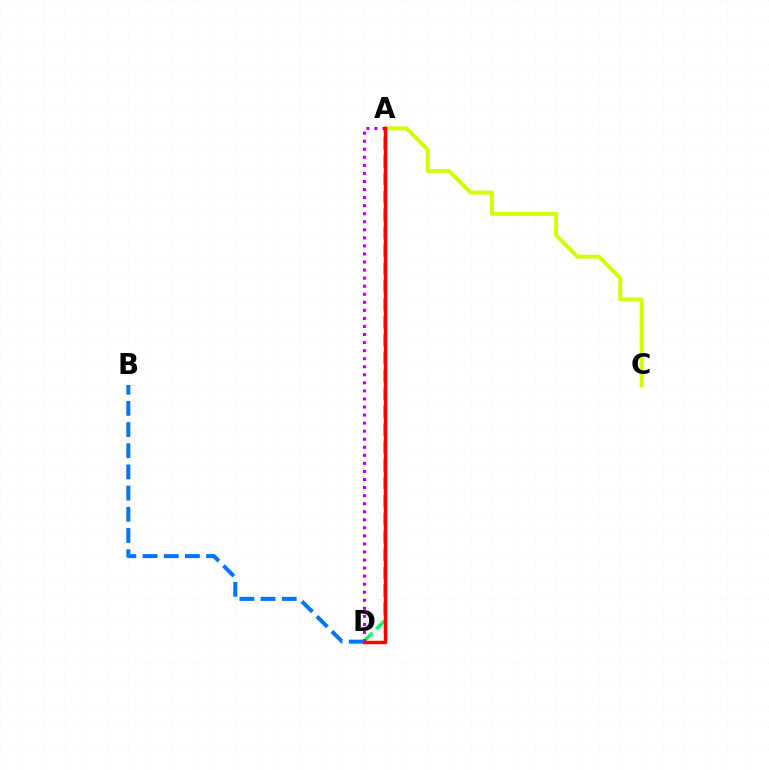{('A', 'D'): [{'color': '#00ff5c', 'line_style': 'dashed', 'thickness': 2.43}, {'color': '#b900ff', 'line_style': 'dotted', 'thickness': 2.19}, {'color': '#ff0000', 'line_style': 'solid', 'thickness': 2.51}], ('A', 'C'): [{'color': '#d1ff00', 'line_style': 'solid', 'thickness': 2.86}], ('B', 'D'): [{'color': '#0074ff', 'line_style': 'dashed', 'thickness': 2.88}]}